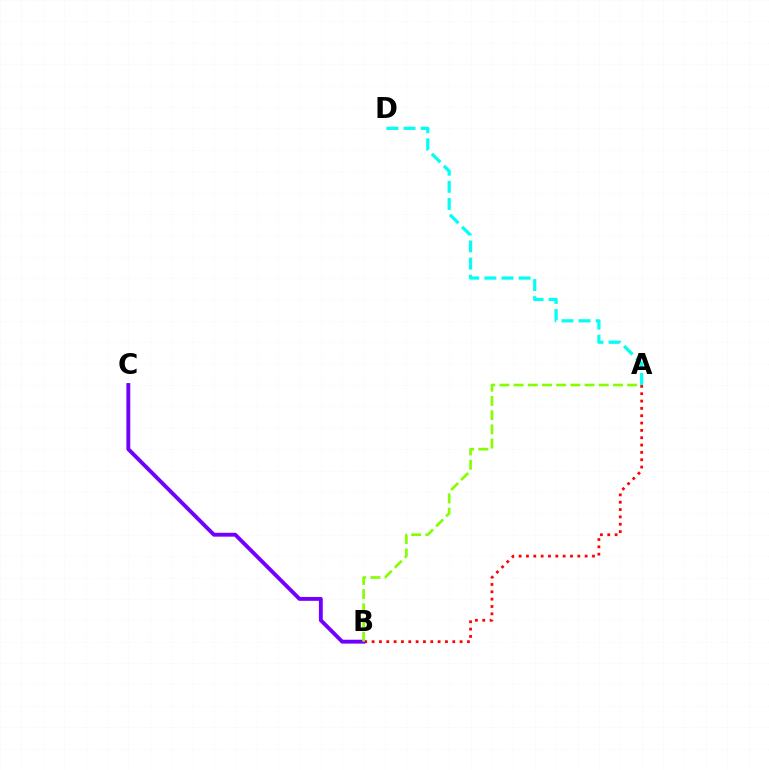{('A', 'B'): [{'color': '#ff0000', 'line_style': 'dotted', 'thickness': 1.99}, {'color': '#84ff00', 'line_style': 'dashed', 'thickness': 1.93}], ('B', 'C'): [{'color': '#7200ff', 'line_style': 'solid', 'thickness': 2.79}], ('A', 'D'): [{'color': '#00fff6', 'line_style': 'dashed', 'thickness': 2.33}]}